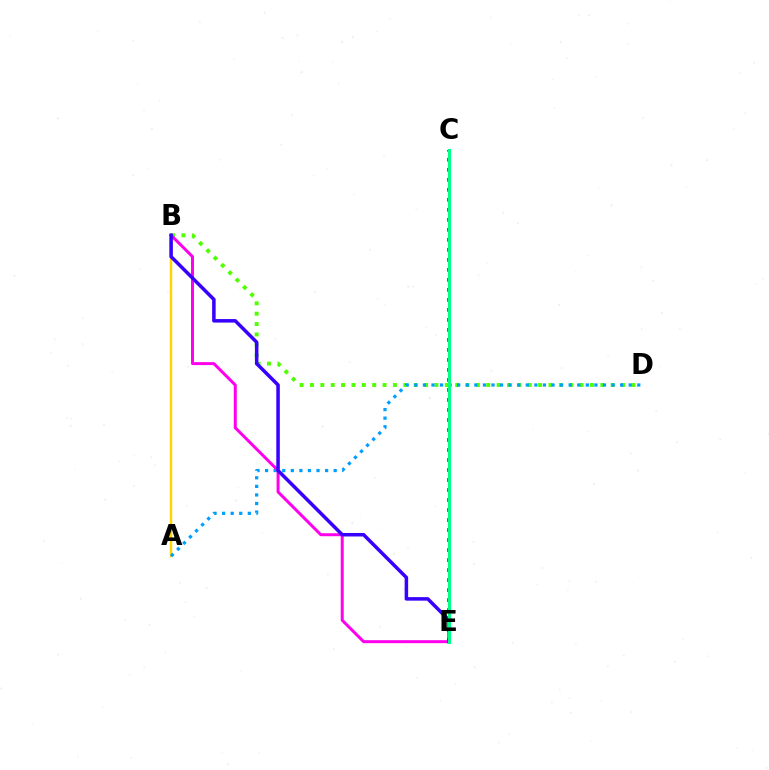{('B', 'D'): [{'color': '#4fff00', 'line_style': 'dotted', 'thickness': 2.82}], ('C', 'E'): [{'color': '#ff0000', 'line_style': 'dotted', 'thickness': 2.72}, {'color': '#00ff86', 'line_style': 'solid', 'thickness': 2.26}], ('A', 'B'): [{'color': '#ffd500', 'line_style': 'solid', 'thickness': 1.77}], ('A', 'D'): [{'color': '#009eff', 'line_style': 'dotted', 'thickness': 2.33}], ('B', 'E'): [{'color': '#ff00ed', 'line_style': 'solid', 'thickness': 2.15}, {'color': '#3700ff', 'line_style': 'solid', 'thickness': 2.53}]}